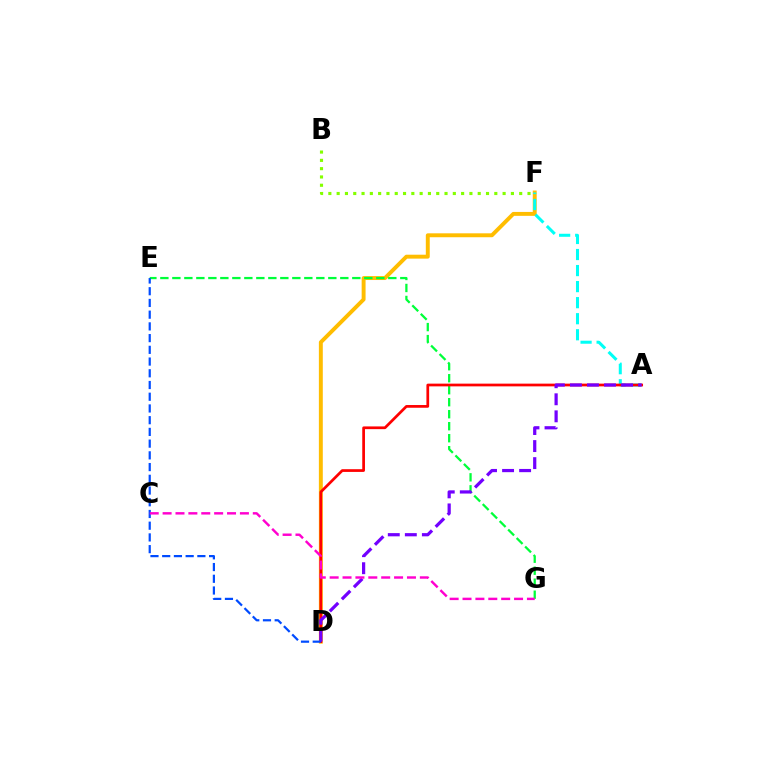{('D', 'F'): [{'color': '#ffbd00', 'line_style': 'solid', 'thickness': 2.82}], ('B', 'F'): [{'color': '#84ff00', 'line_style': 'dotted', 'thickness': 2.25}], ('E', 'G'): [{'color': '#00ff39', 'line_style': 'dashed', 'thickness': 1.63}], ('A', 'F'): [{'color': '#00fff6', 'line_style': 'dashed', 'thickness': 2.18}], ('A', 'D'): [{'color': '#ff0000', 'line_style': 'solid', 'thickness': 1.96}, {'color': '#7200ff', 'line_style': 'dashed', 'thickness': 2.32}], ('D', 'E'): [{'color': '#004bff', 'line_style': 'dashed', 'thickness': 1.59}], ('C', 'G'): [{'color': '#ff00cf', 'line_style': 'dashed', 'thickness': 1.75}]}